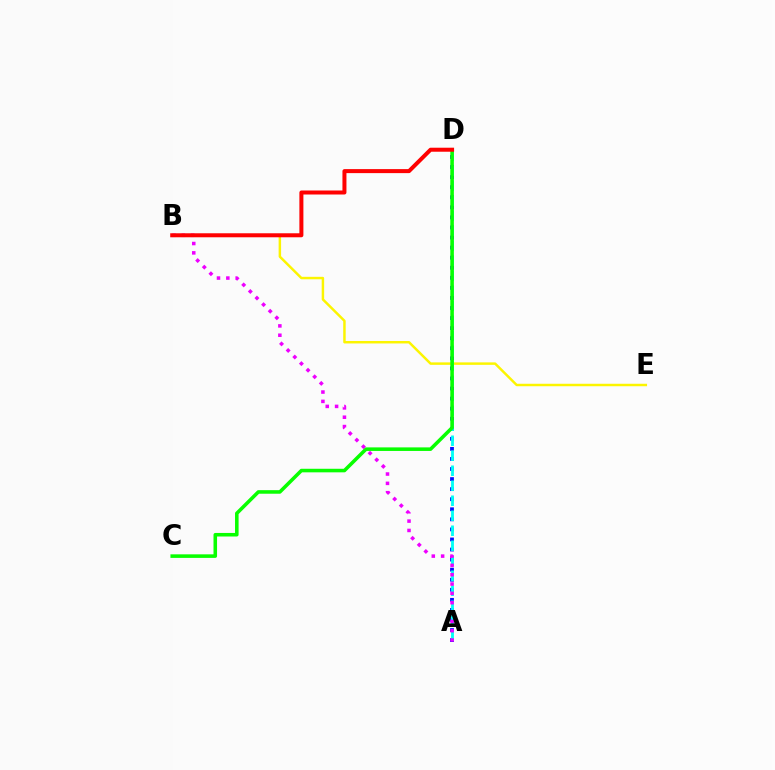{('A', 'D'): [{'color': '#0010ff', 'line_style': 'dotted', 'thickness': 2.73}, {'color': '#00fff6', 'line_style': 'dashed', 'thickness': 2.04}], ('B', 'E'): [{'color': '#fcf500', 'line_style': 'solid', 'thickness': 1.78}], ('C', 'D'): [{'color': '#08ff00', 'line_style': 'solid', 'thickness': 2.56}], ('A', 'B'): [{'color': '#ee00ff', 'line_style': 'dotted', 'thickness': 2.54}], ('B', 'D'): [{'color': '#ff0000', 'line_style': 'solid', 'thickness': 2.89}]}